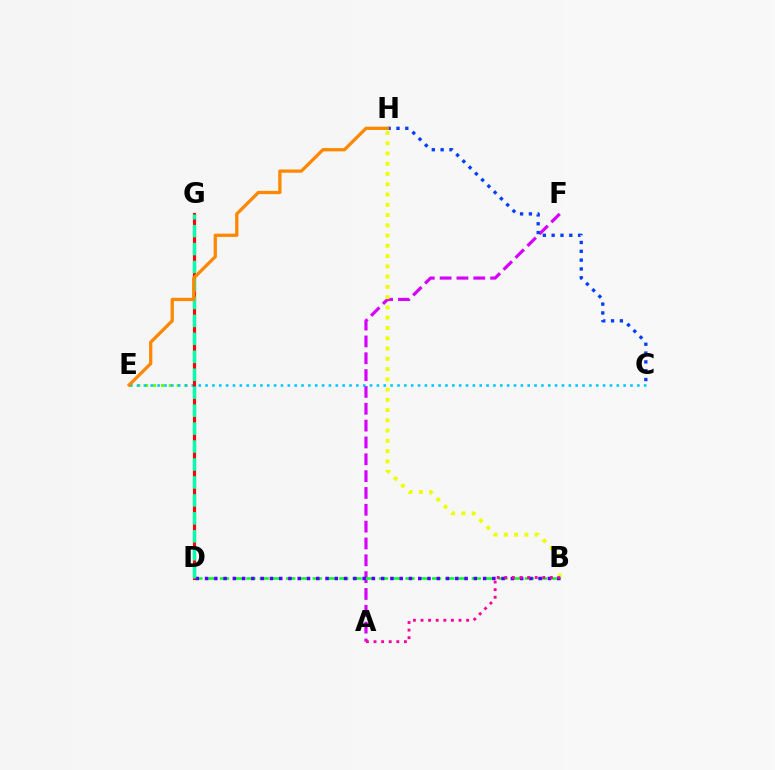{('A', 'F'): [{'color': '#d600ff', 'line_style': 'dashed', 'thickness': 2.29}], ('C', 'H'): [{'color': '#003fff', 'line_style': 'dotted', 'thickness': 2.4}], ('E', 'G'): [{'color': '#66ff00', 'line_style': 'dotted', 'thickness': 2.13}], ('B', 'D'): [{'color': '#00ff27', 'line_style': 'dashed', 'thickness': 1.8}, {'color': '#4f00ff', 'line_style': 'dotted', 'thickness': 2.52}], ('C', 'E'): [{'color': '#00c7ff', 'line_style': 'dotted', 'thickness': 1.86}], ('B', 'H'): [{'color': '#eeff00', 'line_style': 'dotted', 'thickness': 2.79}], ('D', 'G'): [{'color': '#ff0000', 'line_style': 'solid', 'thickness': 2.26}, {'color': '#00ffaf', 'line_style': 'dashed', 'thickness': 2.44}], ('A', 'B'): [{'color': '#ff00a0', 'line_style': 'dotted', 'thickness': 2.06}], ('E', 'H'): [{'color': '#ff8800', 'line_style': 'solid', 'thickness': 2.36}]}